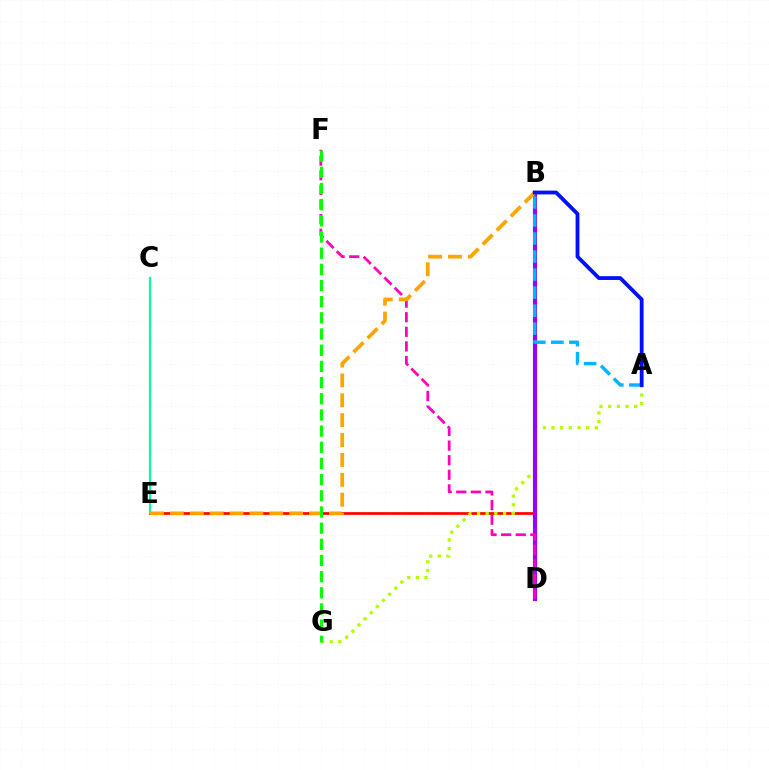{('D', 'E'): [{'color': '#ff0000', 'line_style': 'solid', 'thickness': 1.95}], ('A', 'G'): [{'color': '#b3ff00', 'line_style': 'dotted', 'thickness': 2.36}], ('B', 'D'): [{'color': '#9b00ff', 'line_style': 'solid', 'thickness': 2.98}], ('D', 'F'): [{'color': '#ff00bd', 'line_style': 'dashed', 'thickness': 1.98}], ('C', 'E'): [{'color': '#00ff9d', 'line_style': 'solid', 'thickness': 1.55}], ('B', 'E'): [{'color': '#ffa500', 'line_style': 'dashed', 'thickness': 2.7}], ('A', 'B'): [{'color': '#00b5ff', 'line_style': 'dashed', 'thickness': 2.45}, {'color': '#0010ff', 'line_style': 'solid', 'thickness': 2.74}], ('F', 'G'): [{'color': '#08ff00', 'line_style': 'dashed', 'thickness': 2.2}]}